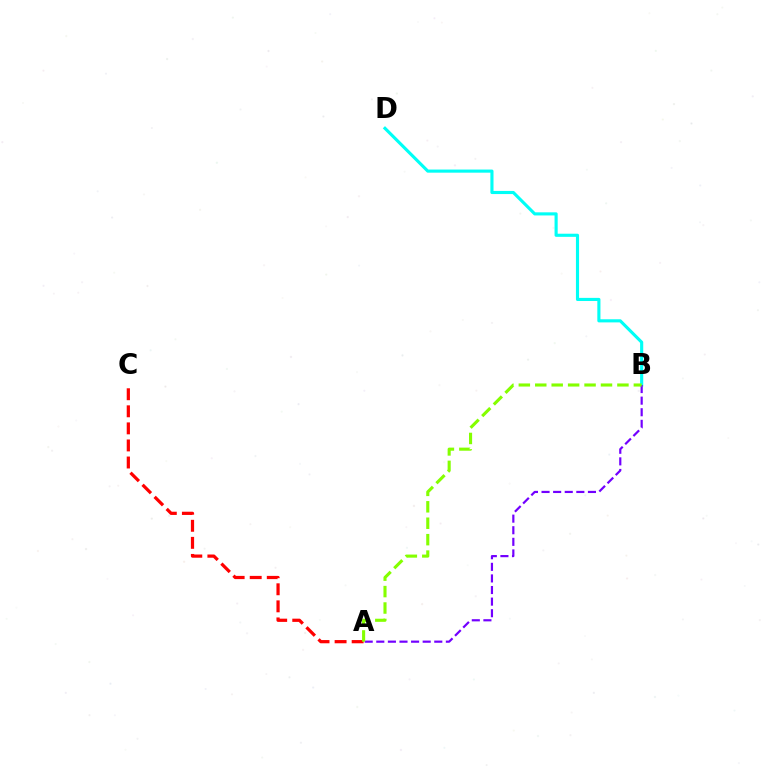{('A', 'C'): [{'color': '#ff0000', 'line_style': 'dashed', 'thickness': 2.32}], ('B', 'D'): [{'color': '#00fff6', 'line_style': 'solid', 'thickness': 2.25}], ('A', 'B'): [{'color': '#7200ff', 'line_style': 'dashed', 'thickness': 1.58}, {'color': '#84ff00', 'line_style': 'dashed', 'thickness': 2.23}]}